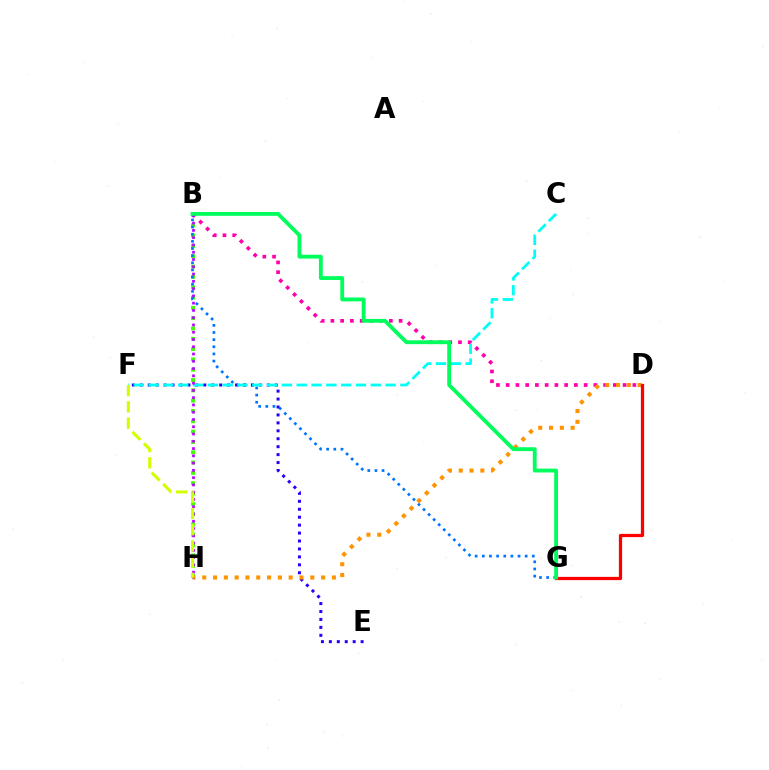{('B', 'H'): [{'color': '#3dff00', 'line_style': 'dotted', 'thickness': 2.8}, {'color': '#b900ff', 'line_style': 'dotted', 'thickness': 1.98}], ('B', 'G'): [{'color': '#0074ff', 'line_style': 'dotted', 'thickness': 1.94}, {'color': '#00ff5c', 'line_style': 'solid', 'thickness': 2.77}], ('E', 'F'): [{'color': '#2500ff', 'line_style': 'dotted', 'thickness': 2.16}], ('C', 'F'): [{'color': '#00fff6', 'line_style': 'dashed', 'thickness': 2.01}], ('B', 'D'): [{'color': '#ff00ac', 'line_style': 'dotted', 'thickness': 2.65}], ('D', 'H'): [{'color': '#ff9400', 'line_style': 'dotted', 'thickness': 2.94}], ('D', 'G'): [{'color': '#ff0000', 'line_style': 'solid', 'thickness': 2.33}], ('F', 'H'): [{'color': '#d1ff00', 'line_style': 'dashed', 'thickness': 2.2}]}